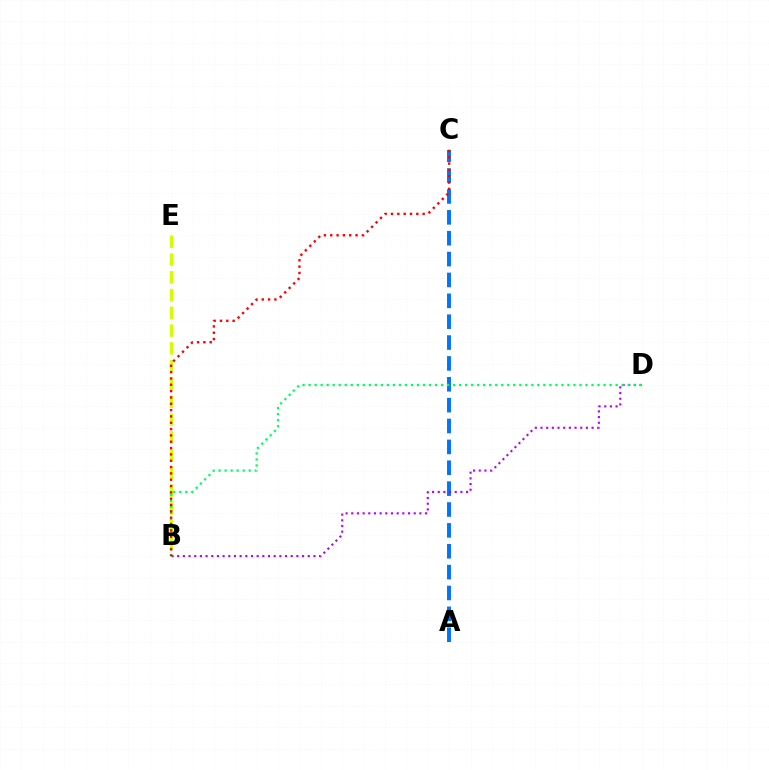{('A', 'C'): [{'color': '#0074ff', 'line_style': 'dashed', 'thickness': 2.84}], ('B', 'E'): [{'color': '#d1ff00', 'line_style': 'dashed', 'thickness': 2.42}], ('B', 'D'): [{'color': '#b900ff', 'line_style': 'dotted', 'thickness': 1.54}, {'color': '#00ff5c', 'line_style': 'dotted', 'thickness': 1.64}], ('B', 'C'): [{'color': '#ff0000', 'line_style': 'dotted', 'thickness': 1.72}]}